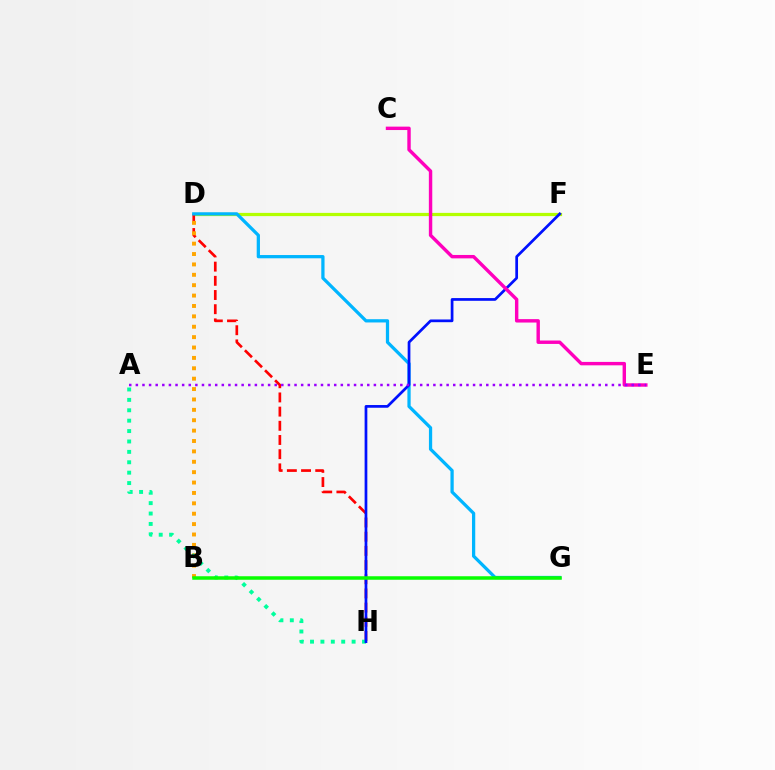{('D', 'F'): [{'color': '#b3ff00', 'line_style': 'solid', 'thickness': 2.33}], ('D', 'H'): [{'color': '#ff0000', 'line_style': 'dashed', 'thickness': 1.93}], ('B', 'D'): [{'color': '#ffa500', 'line_style': 'dotted', 'thickness': 2.82}], ('A', 'H'): [{'color': '#00ff9d', 'line_style': 'dotted', 'thickness': 2.83}], ('D', 'G'): [{'color': '#00b5ff', 'line_style': 'solid', 'thickness': 2.34}], ('F', 'H'): [{'color': '#0010ff', 'line_style': 'solid', 'thickness': 1.96}], ('B', 'G'): [{'color': '#08ff00', 'line_style': 'solid', 'thickness': 2.53}], ('C', 'E'): [{'color': '#ff00bd', 'line_style': 'solid', 'thickness': 2.46}], ('A', 'E'): [{'color': '#9b00ff', 'line_style': 'dotted', 'thickness': 1.8}]}